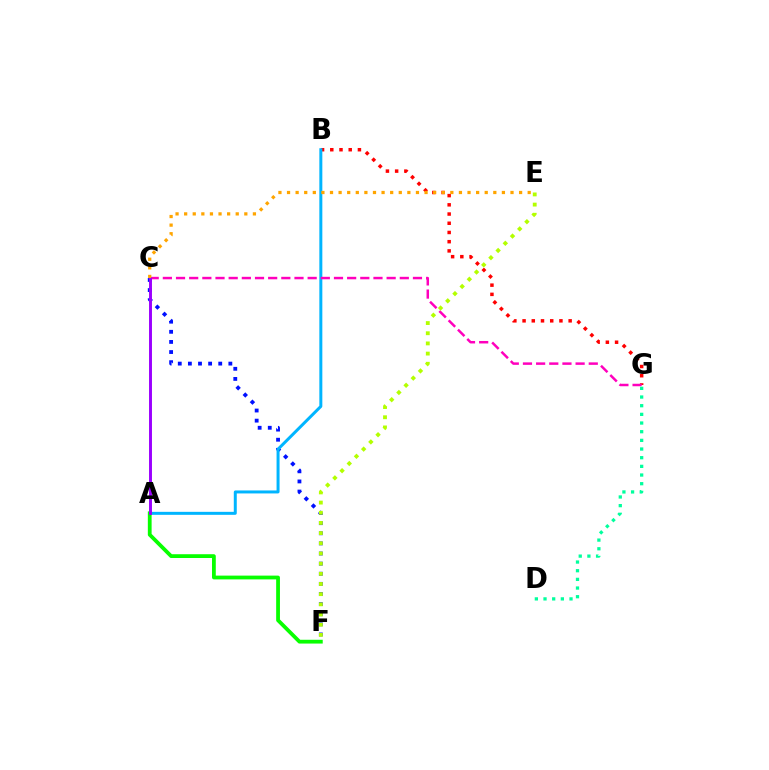{('B', 'G'): [{'color': '#ff0000', 'line_style': 'dotted', 'thickness': 2.5}], ('C', 'F'): [{'color': '#0010ff', 'line_style': 'dotted', 'thickness': 2.75}], ('A', 'B'): [{'color': '#00b5ff', 'line_style': 'solid', 'thickness': 2.15}], ('A', 'F'): [{'color': '#08ff00', 'line_style': 'solid', 'thickness': 2.72}], ('C', 'G'): [{'color': '#ff00bd', 'line_style': 'dashed', 'thickness': 1.79}], ('A', 'C'): [{'color': '#9b00ff', 'line_style': 'solid', 'thickness': 2.11}], ('E', 'F'): [{'color': '#b3ff00', 'line_style': 'dotted', 'thickness': 2.76}], ('D', 'G'): [{'color': '#00ff9d', 'line_style': 'dotted', 'thickness': 2.35}], ('C', 'E'): [{'color': '#ffa500', 'line_style': 'dotted', 'thickness': 2.34}]}